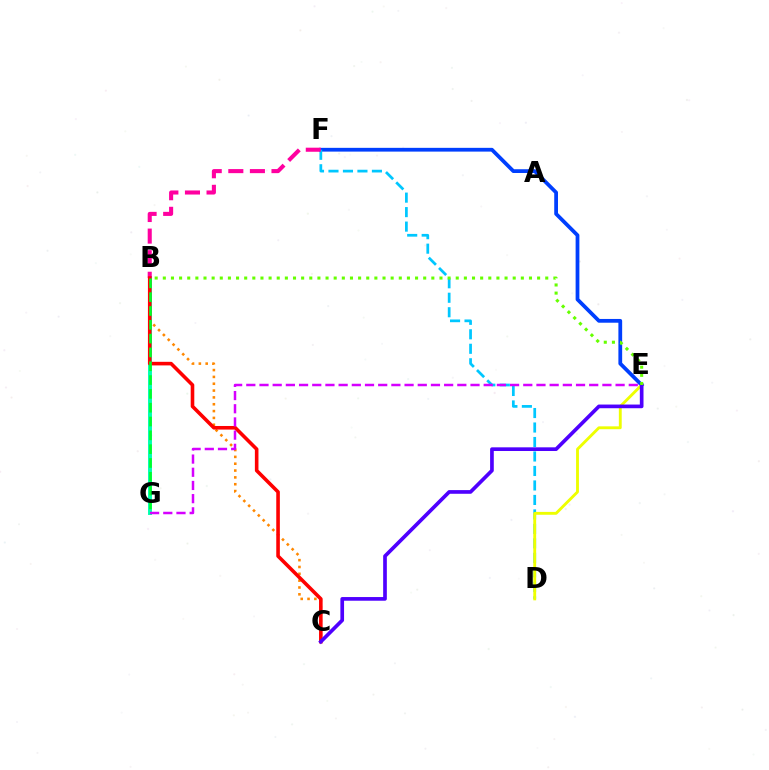{('B', 'G'): [{'color': '#00ffaf', 'line_style': 'solid', 'thickness': 2.83}, {'color': '#00ff27', 'line_style': 'dashed', 'thickness': 1.88}], ('E', 'F'): [{'color': '#003fff', 'line_style': 'solid', 'thickness': 2.71}], ('D', 'F'): [{'color': '#00c7ff', 'line_style': 'dashed', 'thickness': 1.97}], ('B', 'C'): [{'color': '#ff8800', 'line_style': 'dotted', 'thickness': 1.86}, {'color': '#ff0000', 'line_style': 'solid', 'thickness': 2.59}], ('B', 'F'): [{'color': '#ff00a0', 'line_style': 'dashed', 'thickness': 2.93}], ('E', 'G'): [{'color': '#d600ff', 'line_style': 'dashed', 'thickness': 1.79}], ('D', 'E'): [{'color': '#eeff00', 'line_style': 'solid', 'thickness': 2.06}], ('C', 'E'): [{'color': '#4f00ff', 'line_style': 'solid', 'thickness': 2.65}], ('B', 'E'): [{'color': '#66ff00', 'line_style': 'dotted', 'thickness': 2.21}]}